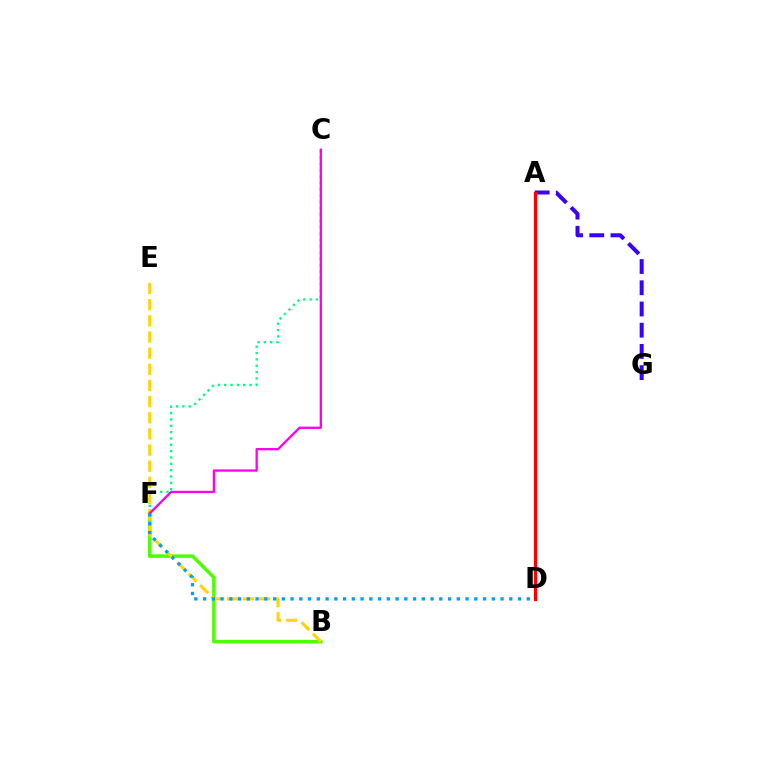{('A', 'G'): [{'color': '#3700ff', 'line_style': 'dashed', 'thickness': 2.88}], ('C', 'F'): [{'color': '#00ff86', 'line_style': 'dotted', 'thickness': 1.72}, {'color': '#ff00ed', 'line_style': 'solid', 'thickness': 1.66}], ('B', 'F'): [{'color': '#4fff00', 'line_style': 'solid', 'thickness': 2.52}], ('A', 'D'): [{'color': '#ff0000', 'line_style': 'solid', 'thickness': 2.34}], ('B', 'E'): [{'color': '#ffd500', 'line_style': 'dashed', 'thickness': 2.19}], ('D', 'F'): [{'color': '#009eff', 'line_style': 'dotted', 'thickness': 2.38}]}